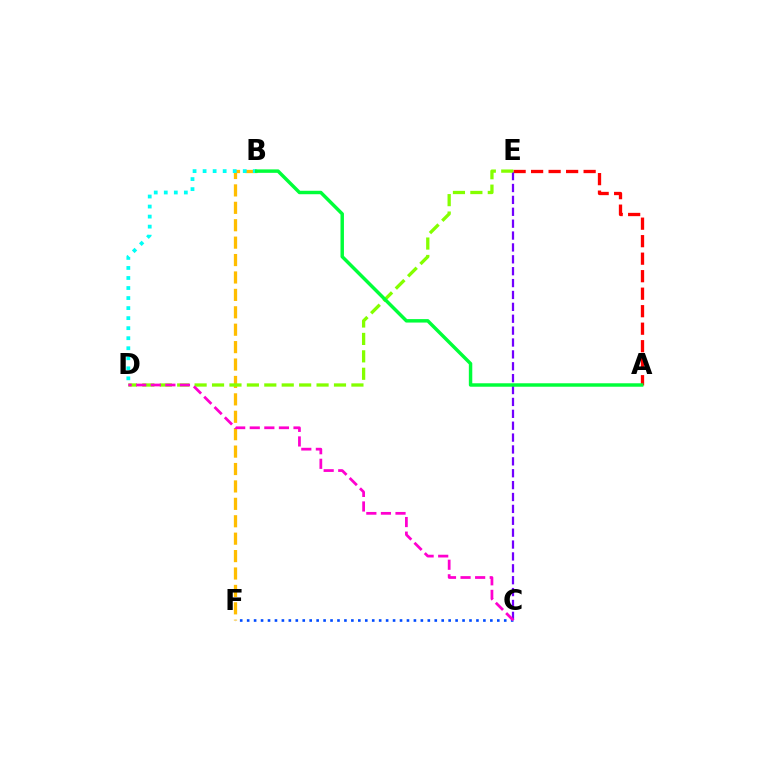{('B', 'F'): [{'color': '#ffbd00', 'line_style': 'dashed', 'thickness': 2.37}], ('A', 'E'): [{'color': '#ff0000', 'line_style': 'dashed', 'thickness': 2.38}], ('B', 'D'): [{'color': '#00fff6', 'line_style': 'dotted', 'thickness': 2.73}], ('C', 'F'): [{'color': '#004bff', 'line_style': 'dotted', 'thickness': 1.89}], ('C', 'E'): [{'color': '#7200ff', 'line_style': 'dashed', 'thickness': 1.61}], ('D', 'E'): [{'color': '#84ff00', 'line_style': 'dashed', 'thickness': 2.37}], ('A', 'B'): [{'color': '#00ff39', 'line_style': 'solid', 'thickness': 2.48}], ('C', 'D'): [{'color': '#ff00cf', 'line_style': 'dashed', 'thickness': 1.98}]}